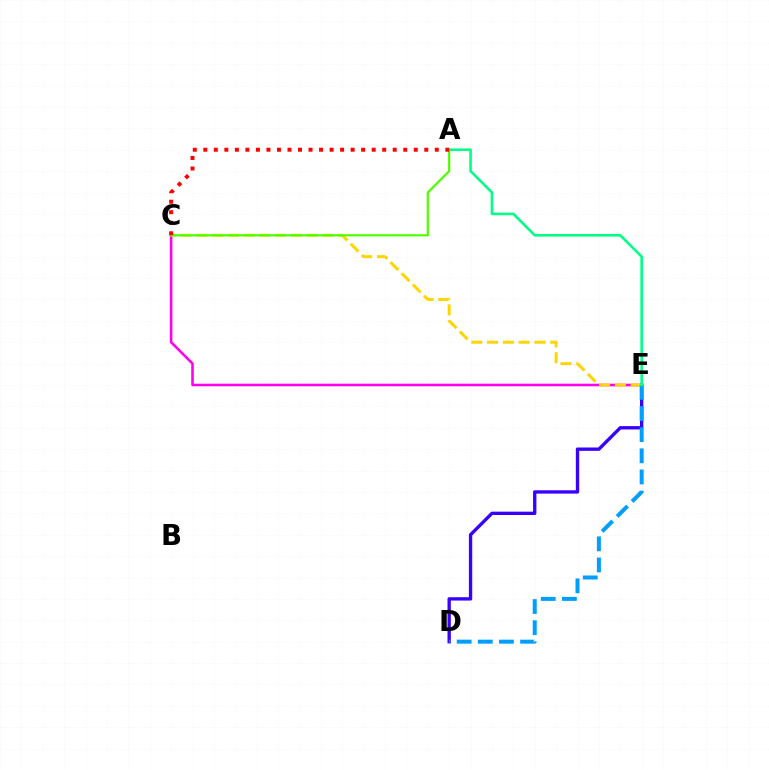{('C', 'E'): [{'color': '#ff00ed', 'line_style': 'solid', 'thickness': 1.86}, {'color': '#ffd500', 'line_style': 'dashed', 'thickness': 2.15}], ('D', 'E'): [{'color': '#3700ff', 'line_style': 'solid', 'thickness': 2.41}, {'color': '#009eff', 'line_style': 'dashed', 'thickness': 2.87}], ('A', 'C'): [{'color': '#4fff00', 'line_style': 'solid', 'thickness': 1.6}, {'color': '#ff0000', 'line_style': 'dotted', 'thickness': 2.86}], ('A', 'E'): [{'color': '#00ff86', 'line_style': 'solid', 'thickness': 1.87}]}